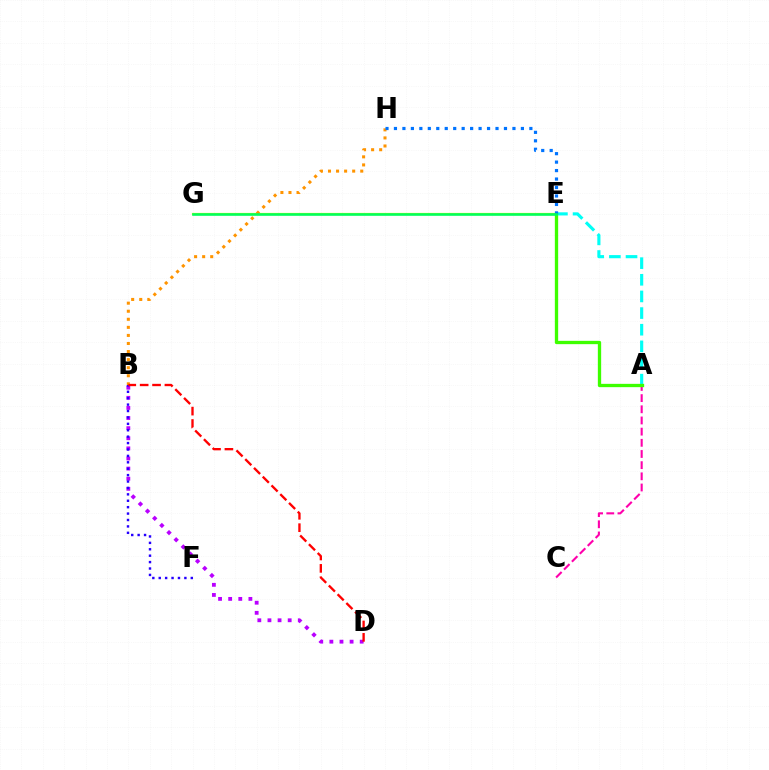{('A', 'E'): [{'color': '#00fff6', 'line_style': 'dashed', 'thickness': 2.26}, {'color': '#3dff00', 'line_style': 'solid', 'thickness': 2.38}], ('B', 'D'): [{'color': '#b900ff', 'line_style': 'dotted', 'thickness': 2.75}, {'color': '#ff0000', 'line_style': 'dashed', 'thickness': 1.68}], ('A', 'C'): [{'color': '#ff00ac', 'line_style': 'dashed', 'thickness': 1.52}], ('E', 'G'): [{'color': '#d1ff00', 'line_style': 'solid', 'thickness': 1.59}, {'color': '#00ff5c', 'line_style': 'solid', 'thickness': 1.88}], ('B', 'H'): [{'color': '#ff9400', 'line_style': 'dotted', 'thickness': 2.19}], ('B', 'F'): [{'color': '#2500ff', 'line_style': 'dotted', 'thickness': 1.74}], ('E', 'H'): [{'color': '#0074ff', 'line_style': 'dotted', 'thickness': 2.3}]}